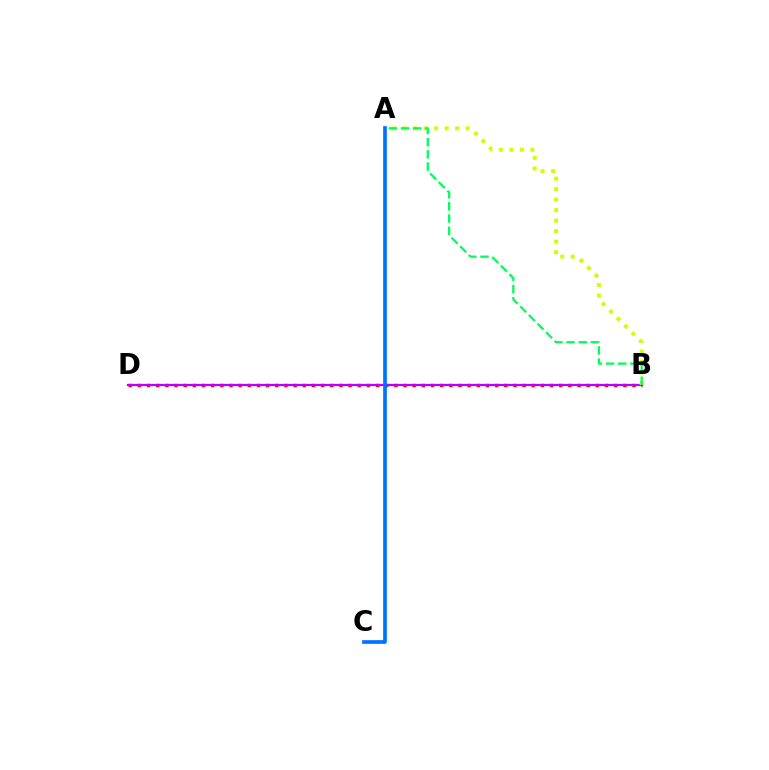{('B', 'D'): [{'color': '#ff0000', 'line_style': 'dotted', 'thickness': 2.49}, {'color': '#b900ff', 'line_style': 'solid', 'thickness': 1.6}], ('A', 'B'): [{'color': '#d1ff00', 'line_style': 'dotted', 'thickness': 2.86}, {'color': '#00ff5c', 'line_style': 'dashed', 'thickness': 1.66}], ('A', 'C'): [{'color': '#0074ff', 'line_style': 'solid', 'thickness': 2.67}]}